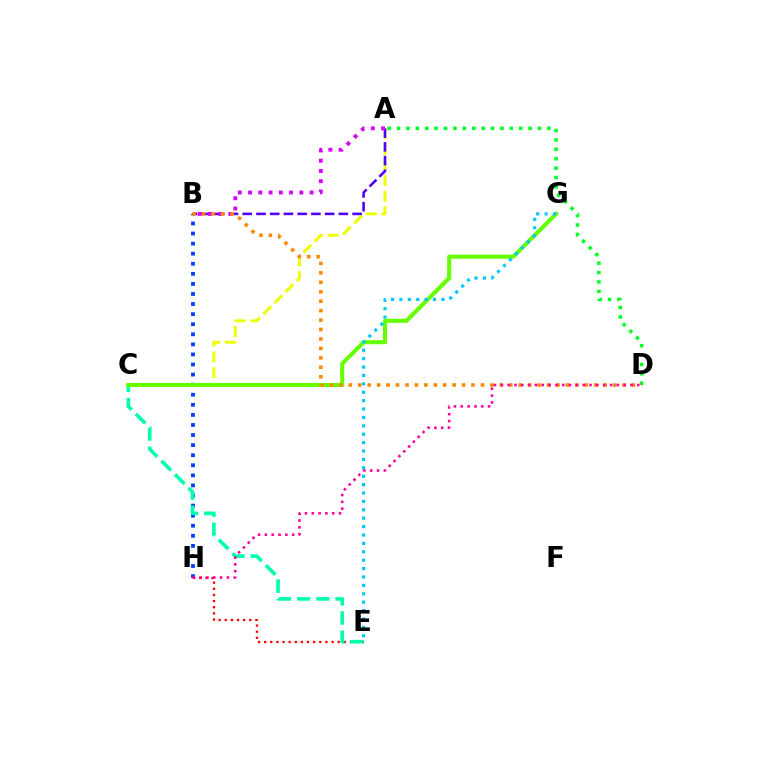{('E', 'H'): [{'color': '#ff0000', 'line_style': 'dotted', 'thickness': 1.67}], ('A', 'C'): [{'color': '#eeff00', 'line_style': 'dashed', 'thickness': 2.13}], ('B', 'H'): [{'color': '#003fff', 'line_style': 'dotted', 'thickness': 2.74}], ('C', 'E'): [{'color': '#00ffaf', 'line_style': 'dashed', 'thickness': 2.61}], ('C', 'G'): [{'color': '#66ff00', 'line_style': 'solid', 'thickness': 2.93}], ('A', 'D'): [{'color': '#00ff27', 'line_style': 'dotted', 'thickness': 2.55}], ('A', 'B'): [{'color': '#4f00ff', 'line_style': 'dashed', 'thickness': 1.87}, {'color': '#d600ff', 'line_style': 'dotted', 'thickness': 2.79}], ('E', 'G'): [{'color': '#00c7ff', 'line_style': 'dotted', 'thickness': 2.28}], ('B', 'D'): [{'color': '#ff8800', 'line_style': 'dotted', 'thickness': 2.56}], ('D', 'H'): [{'color': '#ff00a0', 'line_style': 'dotted', 'thickness': 1.85}]}